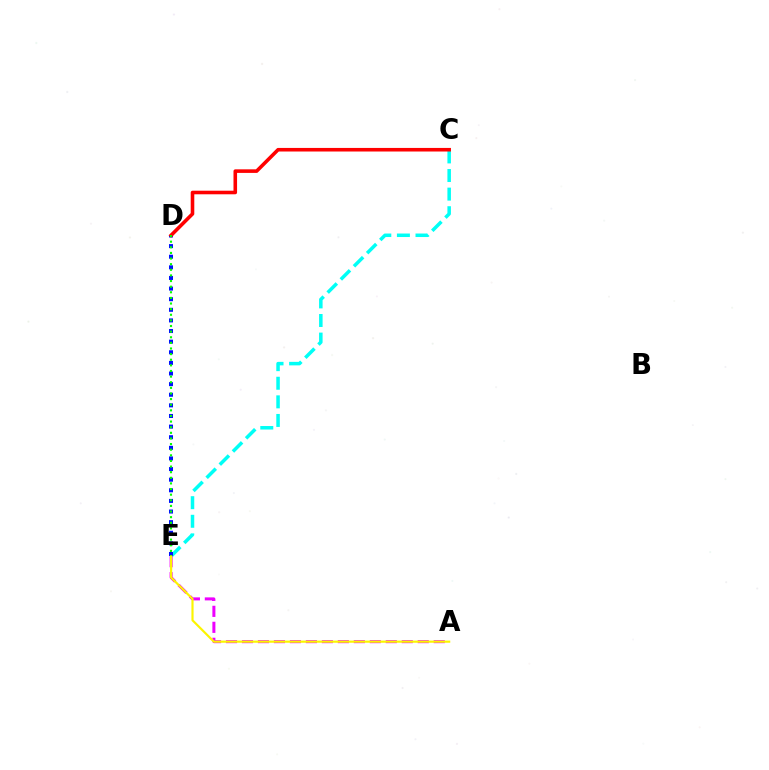{('C', 'E'): [{'color': '#00fff6', 'line_style': 'dashed', 'thickness': 2.53}], ('A', 'E'): [{'color': '#ee00ff', 'line_style': 'dashed', 'thickness': 2.17}, {'color': '#fcf500', 'line_style': 'solid', 'thickness': 1.56}], ('D', 'E'): [{'color': '#0010ff', 'line_style': 'dotted', 'thickness': 2.88}, {'color': '#08ff00', 'line_style': 'dotted', 'thickness': 1.53}], ('C', 'D'): [{'color': '#ff0000', 'line_style': 'solid', 'thickness': 2.58}]}